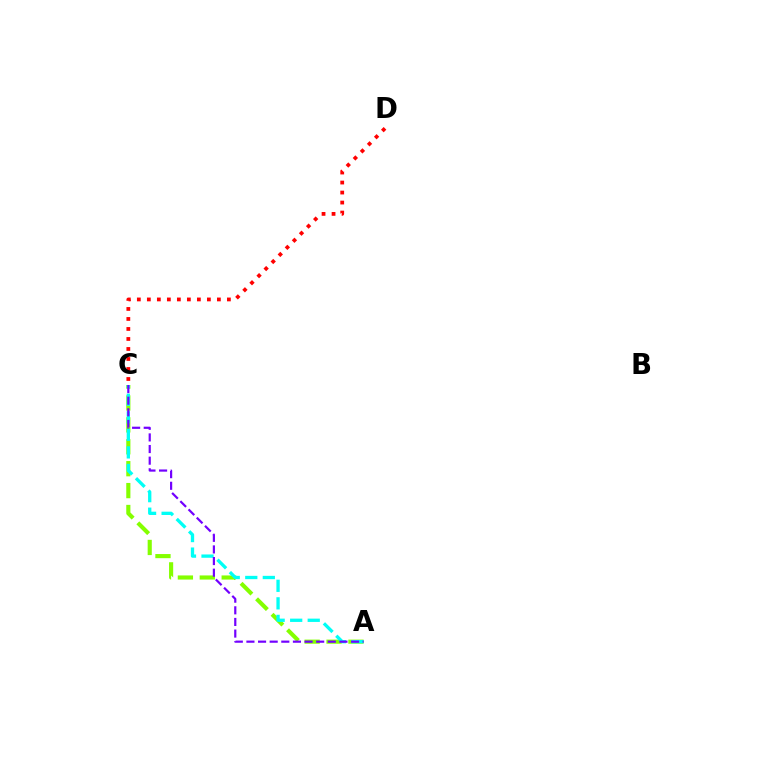{('A', 'C'): [{'color': '#84ff00', 'line_style': 'dashed', 'thickness': 2.98}, {'color': '#00fff6', 'line_style': 'dashed', 'thickness': 2.38}, {'color': '#7200ff', 'line_style': 'dashed', 'thickness': 1.58}], ('C', 'D'): [{'color': '#ff0000', 'line_style': 'dotted', 'thickness': 2.72}]}